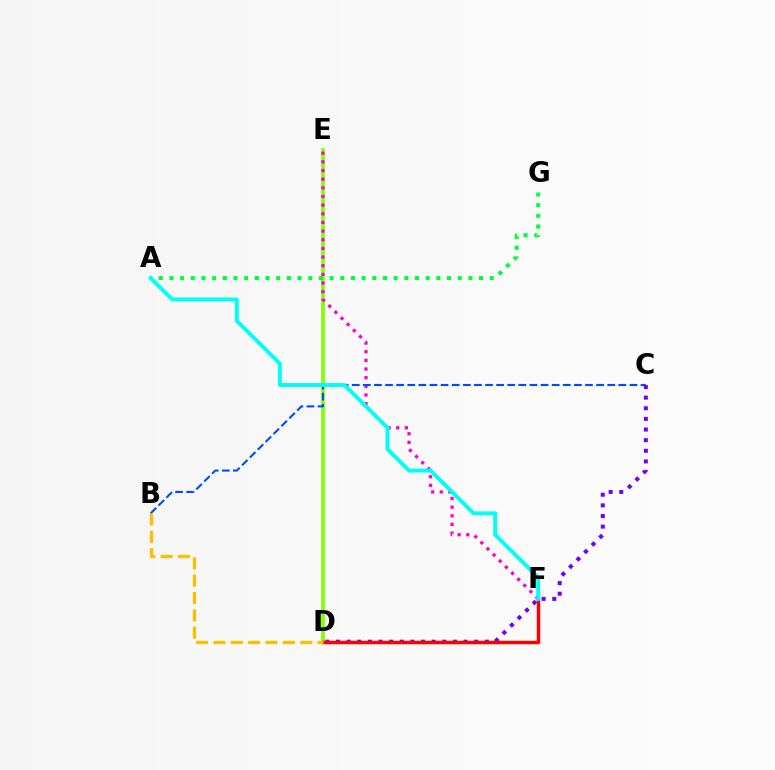{('D', 'E'): [{'color': '#84ff00', 'line_style': 'solid', 'thickness': 2.63}], ('E', 'F'): [{'color': '#ff00cf', 'line_style': 'dotted', 'thickness': 2.35}], ('B', 'C'): [{'color': '#004bff', 'line_style': 'dashed', 'thickness': 1.51}], ('C', 'D'): [{'color': '#7200ff', 'line_style': 'dotted', 'thickness': 2.89}], ('A', 'G'): [{'color': '#00ff39', 'line_style': 'dotted', 'thickness': 2.9}], ('D', 'F'): [{'color': '#ff0000', 'line_style': 'solid', 'thickness': 2.5}], ('A', 'F'): [{'color': '#00fff6', 'line_style': 'solid', 'thickness': 2.82}], ('B', 'D'): [{'color': '#ffbd00', 'line_style': 'dashed', 'thickness': 2.36}]}